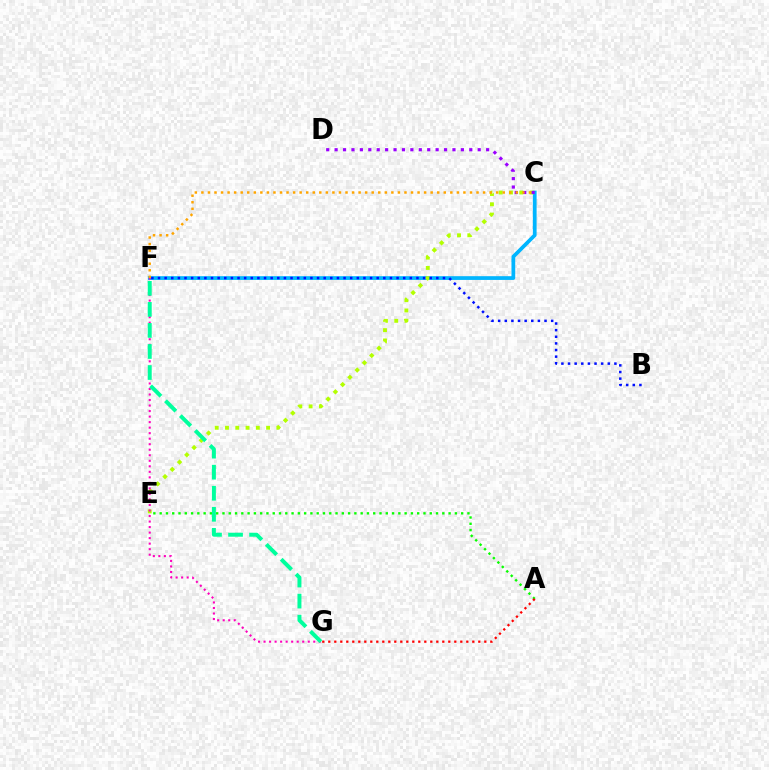{('C', 'F'): [{'color': '#00b5ff', 'line_style': 'solid', 'thickness': 2.7}, {'color': '#ffa500', 'line_style': 'dotted', 'thickness': 1.78}], ('A', 'E'): [{'color': '#08ff00', 'line_style': 'dotted', 'thickness': 1.71}], ('C', 'E'): [{'color': '#b3ff00', 'line_style': 'dotted', 'thickness': 2.79}], ('C', 'D'): [{'color': '#9b00ff', 'line_style': 'dotted', 'thickness': 2.29}], ('B', 'F'): [{'color': '#0010ff', 'line_style': 'dotted', 'thickness': 1.8}], ('F', 'G'): [{'color': '#ff00bd', 'line_style': 'dotted', 'thickness': 1.5}, {'color': '#00ff9d', 'line_style': 'dashed', 'thickness': 2.86}], ('A', 'G'): [{'color': '#ff0000', 'line_style': 'dotted', 'thickness': 1.63}]}